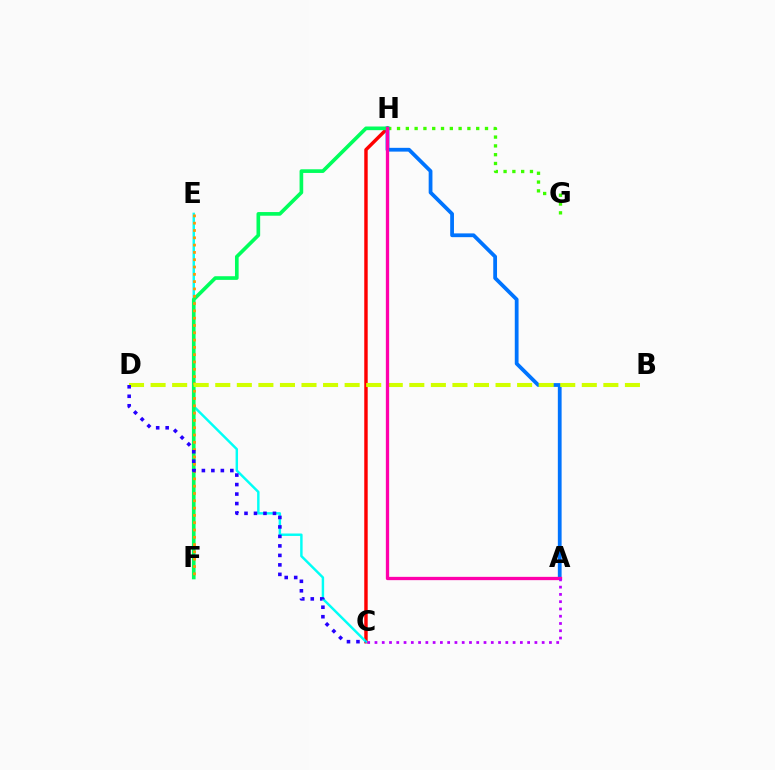{('C', 'H'): [{'color': '#ff0000', 'line_style': 'solid', 'thickness': 2.48}], ('G', 'H'): [{'color': '#3dff00', 'line_style': 'dotted', 'thickness': 2.39}], ('C', 'E'): [{'color': '#00fff6', 'line_style': 'solid', 'thickness': 1.76}], ('A', 'H'): [{'color': '#0074ff', 'line_style': 'solid', 'thickness': 2.72}, {'color': '#ff00ac', 'line_style': 'solid', 'thickness': 2.37}], ('F', 'H'): [{'color': '#00ff5c', 'line_style': 'solid', 'thickness': 2.63}], ('E', 'F'): [{'color': '#ff9400', 'line_style': 'dotted', 'thickness': 1.98}], ('B', 'D'): [{'color': '#d1ff00', 'line_style': 'dashed', 'thickness': 2.93}], ('C', 'D'): [{'color': '#2500ff', 'line_style': 'dotted', 'thickness': 2.58}], ('A', 'C'): [{'color': '#b900ff', 'line_style': 'dotted', 'thickness': 1.98}]}